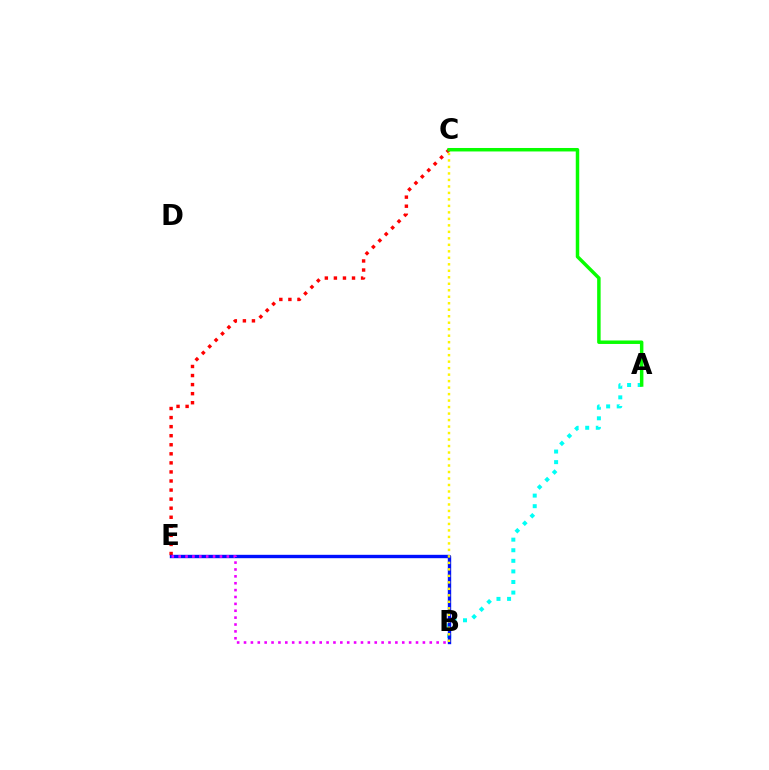{('A', 'B'): [{'color': '#00fff6', 'line_style': 'dotted', 'thickness': 2.88}], ('C', 'E'): [{'color': '#ff0000', 'line_style': 'dotted', 'thickness': 2.46}], ('A', 'C'): [{'color': '#08ff00', 'line_style': 'solid', 'thickness': 2.5}], ('B', 'E'): [{'color': '#0010ff', 'line_style': 'solid', 'thickness': 2.43}, {'color': '#ee00ff', 'line_style': 'dotted', 'thickness': 1.87}], ('B', 'C'): [{'color': '#fcf500', 'line_style': 'dotted', 'thickness': 1.76}]}